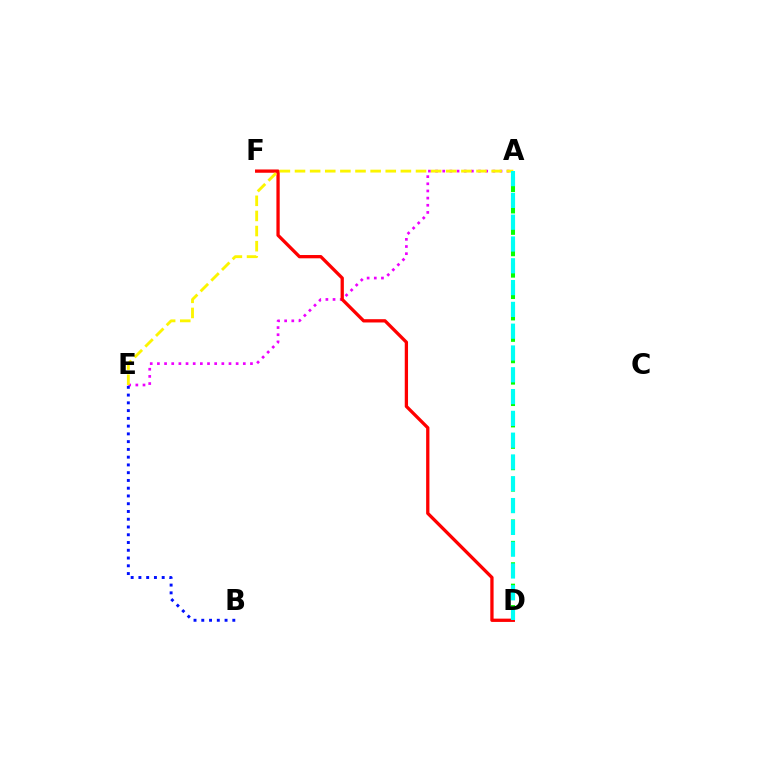{('A', 'D'): [{'color': '#08ff00', 'line_style': 'dashed', 'thickness': 2.91}, {'color': '#00fff6', 'line_style': 'dashed', 'thickness': 2.96}], ('A', 'E'): [{'color': '#ee00ff', 'line_style': 'dotted', 'thickness': 1.94}, {'color': '#fcf500', 'line_style': 'dashed', 'thickness': 2.05}], ('D', 'F'): [{'color': '#ff0000', 'line_style': 'solid', 'thickness': 2.37}], ('B', 'E'): [{'color': '#0010ff', 'line_style': 'dotted', 'thickness': 2.11}]}